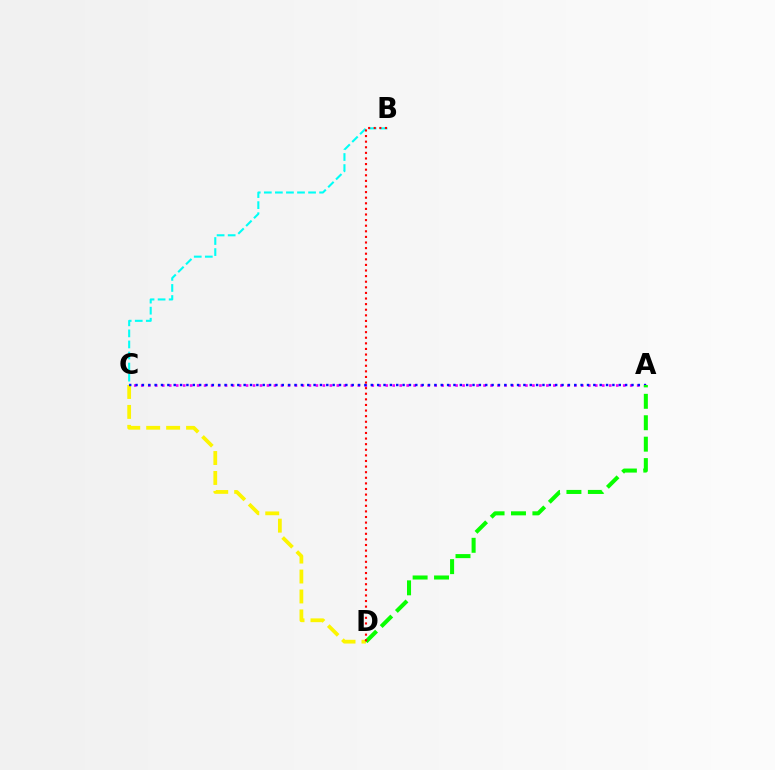{('A', 'C'): [{'color': '#ee00ff', 'line_style': 'dotted', 'thickness': 1.9}, {'color': '#0010ff', 'line_style': 'dotted', 'thickness': 1.73}], ('C', 'D'): [{'color': '#fcf500', 'line_style': 'dashed', 'thickness': 2.71}], ('B', 'C'): [{'color': '#00fff6', 'line_style': 'dashed', 'thickness': 1.5}], ('A', 'D'): [{'color': '#08ff00', 'line_style': 'dashed', 'thickness': 2.91}], ('B', 'D'): [{'color': '#ff0000', 'line_style': 'dotted', 'thickness': 1.52}]}